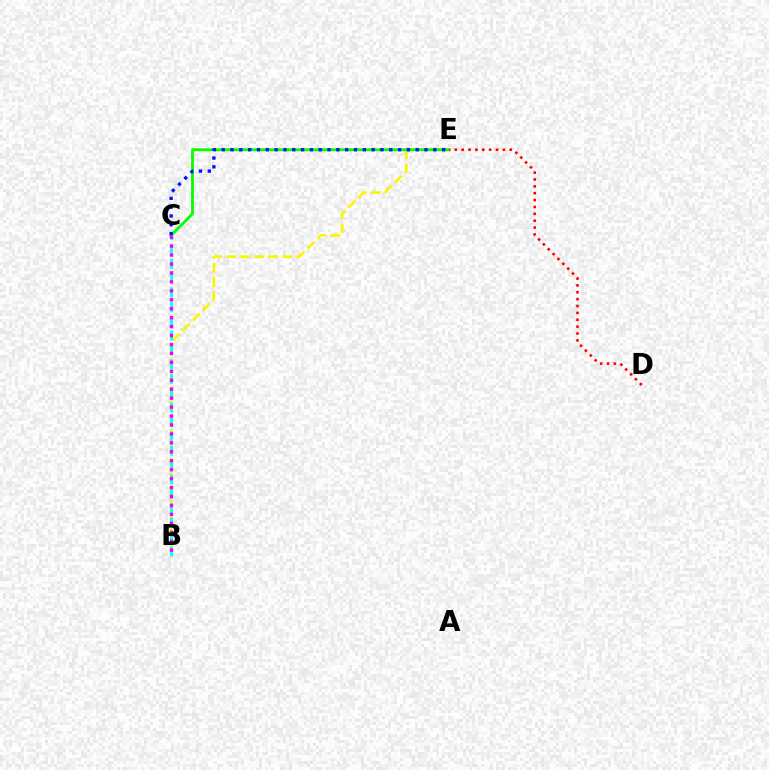{('B', 'E'): [{'color': '#fcf500', 'line_style': 'dashed', 'thickness': 1.92}], ('C', 'E'): [{'color': '#08ff00', 'line_style': 'solid', 'thickness': 2.04}, {'color': '#0010ff', 'line_style': 'dotted', 'thickness': 2.4}], ('B', 'C'): [{'color': '#00fff6', 'line_style': 'dashed', 'thickness': 1.96}, {'color': '#ee00ff', 'line_style': 'dotted', 'thickness': 2.43}], ('D', 'E'): [{'color': '#ff0000', 'line_style': 'dotted', 'thickness': 1.87}]}